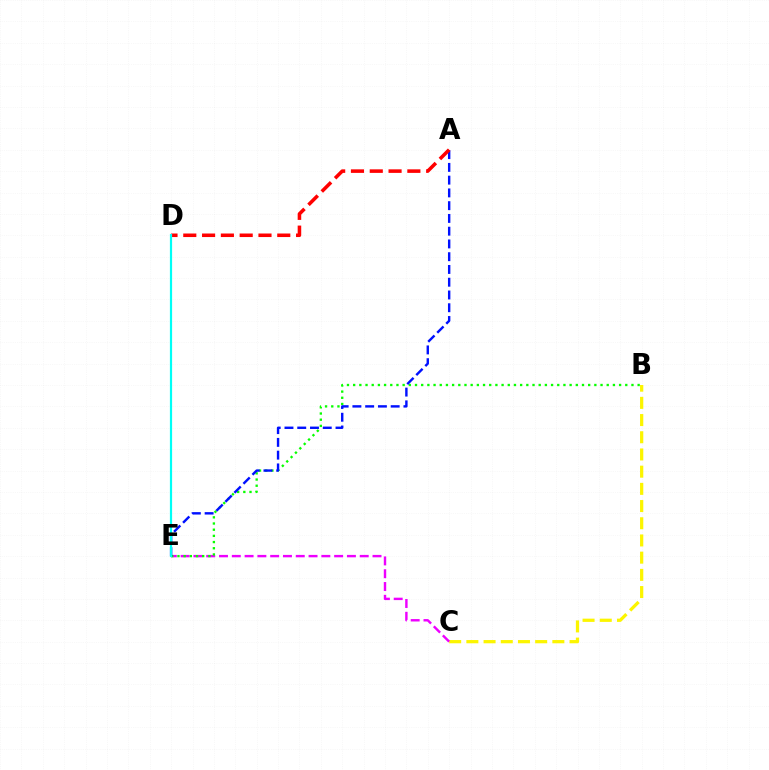{('B', 'C'): [{'color': '#fcf500', 'line_style': 'dashed', 'thickness': 2.34}], ('C', 'E'): [{'color': '#ee00ff', 'line_style': 'dashed', 'thickness': 1.74}], ('B', 'E'): [{'color': '#08ff00', 'line_style': 'dotted', 'thickness': 1.68}], ('A', 'E'): [{'color': '#0010ff', 'line_style': 'dashed', 'thickness': 1.73}], ('A', 'D'): [{'color': '#ff0000', 'line_style': 'dashed', 'thickness': 2.55}], ('D', 'E'): [{'color': '#00fff6', 'line_style': 'solid', 'thickness': 1.59}]}